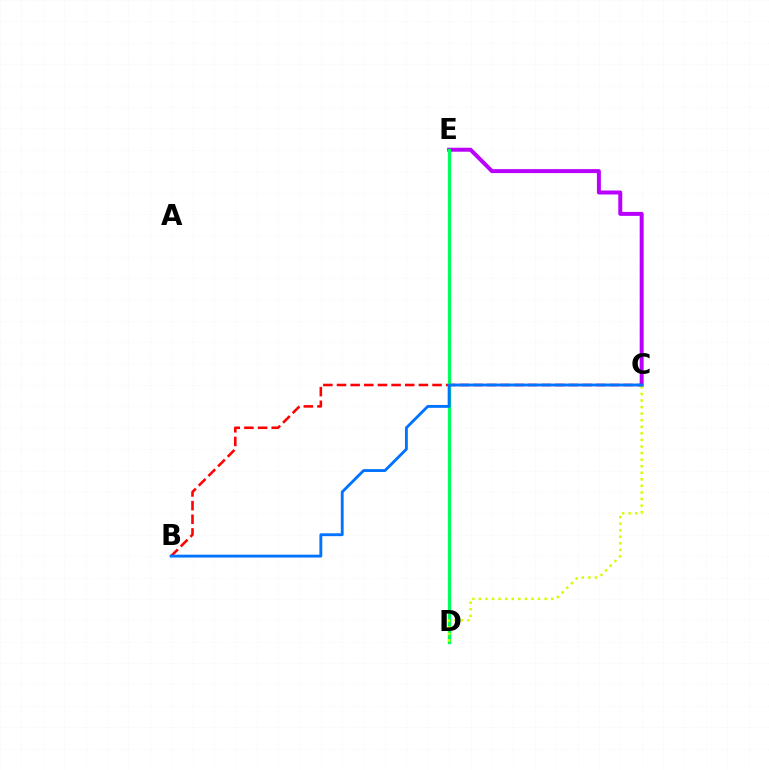{('C', 'E'): [{'color': '#b900ff', 'line_style': 'solid', 'thickness': 2.86}], ('B', 'C'): [{'color': '#ff0000', 'line_style': 'dashed', 'thickness': 1.85}, {'color': '#0074ff', 'line_style': 'solid', 'thickness': 2.07}], ('D', 'E'): [{'color': '#00ff5c', 'line_style': 'solid', 'thickness': 2.36}], ('C', 'D'): [{'color': '#d1ff00', 'line_style': 'dotted', 'thickness': 1.79}]}